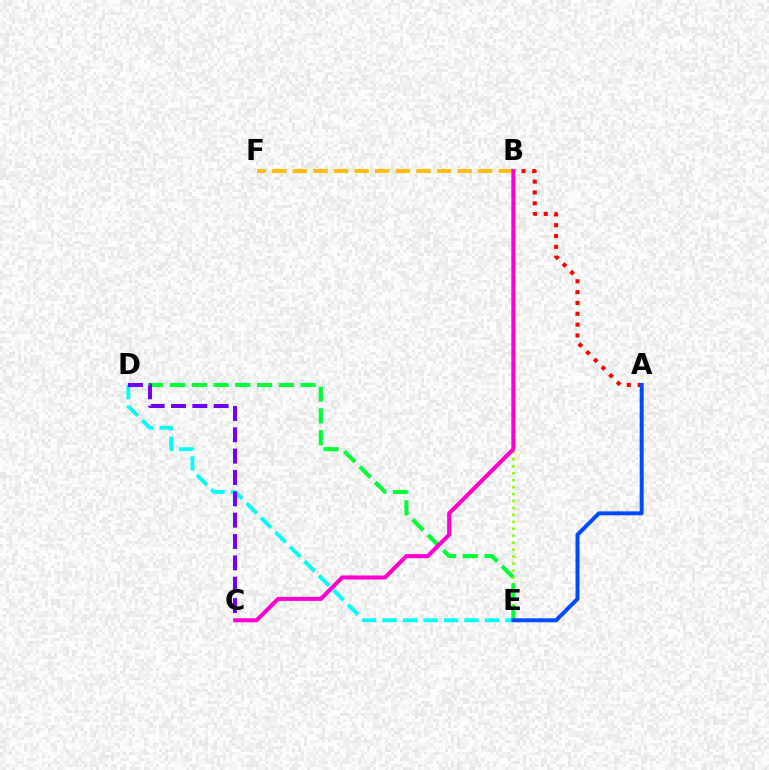{('B', 'E'): [{'color': '#84ff00', 'line_style': 'dotted', 'thickness': 1.89}], ('D', 'E'): [{'color': '#00ff39', 'line_style': 'dashed', 'thickness': 2.96}, {'color': '#00fff6', 'line_style': 'dashed', 'thickness': 2.78}], ('C', 'D'): [{'color': '#7200ff', 'line_style': 'dashed', 'thickness': 2.9}], ('A', 'B'): [{'color': '#ff0000', 'line_style': 'dotted', 'thickness': 2.94}], ('B', 'F'): [{'color': '#ffbd00', 'line_style': 'dashed', 'thickness': 2.8}], ('B', 'C'): [{'color': '#ff00cf', 'line_style': 'solid', 'thickness': 2.93}], ('A', 'E'): [{'color': '#004bff', 'line_style': 'solid', 'thickness': 2.86}]}